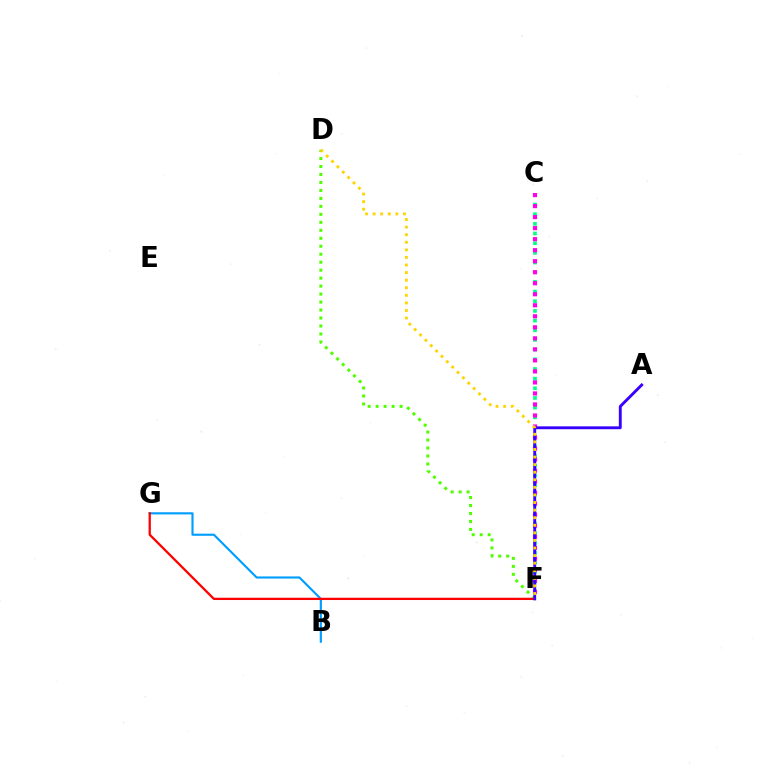{('D', 'F'): [{'color': '#4fff00', 'line_style': 'dotted', 'thickness': 2.17}, {'color': '#ffd500', 'line_style': 'dotted', 'thickness': 2.06}], ('C', 'F'): [{'color': '#00ff86', 'line_style': 'dotted', 'thickness': 2.63}, {'color': '#ff00ed', 'line_style': 'dotted', 'thickness': 2.99}], ('B', 'G'): [{'color': '#009eff', 'line_style': 'solid', 'thickness': 1.55}], ('F', 'G'): [{'color': '#ff0000', 'line_style': 'solid', 'thickness': 1.64}], ('A', 'F'): [{'color': '#3700ff', 'line_style': 'solid', 'thickness': 2.07}]}